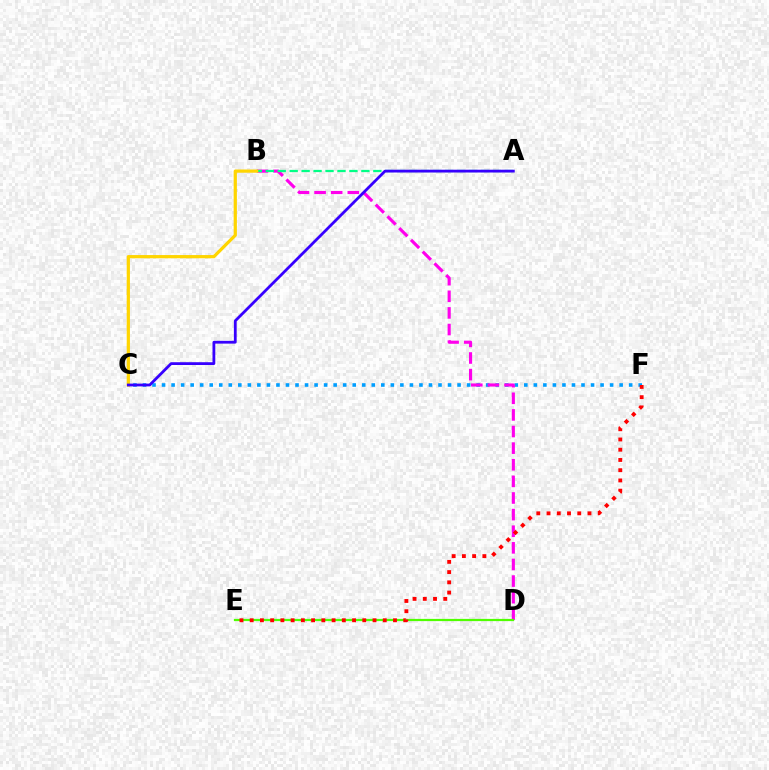{('C', 'F'): [{'color': '#009eff', 'line_style': 'dotted', 'thickness': 2.59}], ('B', 'D'): [{'color': '#ff00ed', 'line_style': 'dashed', 'thickness': 2.26}], ('A', 'B'): [{'color': '#00ff86', 'line_style': 'dashed', 'thickness': 1.62}], ('B', 'C'): [{'color': '#ffd500', 'line_style': 'solid', 'thickness': 2.32}], ('D', 'E'): [{'color': '#4fff00', 'line_style': 'solid', 'thickness': 1.6}], ('A', 'C'): [{'color': '#3700ff', 'line_style': 'solid', 'thickness': 2.01}], ('E', 'F'): [{'color': '#ff0000', 'line_style': 'dotted', 'thickness': 2.78}]}